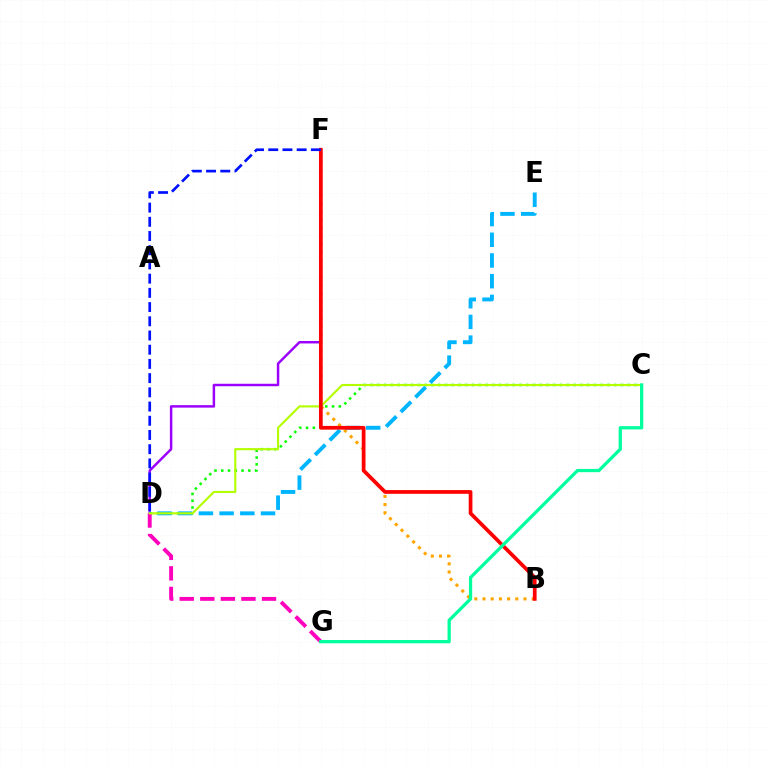{('B', 'F'): [{'color': '#ffa500', 'line_style': 'dotted', 'thickness': 2.23}, {'color': '#ff0000', 'line_style': 'solid', 'thickness': 2.68}], ('C', 'D'): [{'color': '#08ff00', 'line_style': 'dotted', 'thickness': 1.84}, {'color': '#b3ff00', 'line_style': 'solid', 'thickness': 1.54}], ('D', 'F'): [{'color': '#9b00ff', 'line_style': 'solid', 'thickness': 1.78}, {'color': '#0010ff', 'line_style': 'dashed', 'thickness': 1.93}], ('D', 'E'): [{'color': '#00b5ff', 'line_style': 'dashed', 'thickness': 2.81}], ('D', 'G'): [{'color': '#ff00bd', 'line_style': 'dashed', 'thickness': 2.79}], ('C', 'G'): [{'color': '#00ff9d', 'line_style': 'solid', 'thickness': 2.35}]}